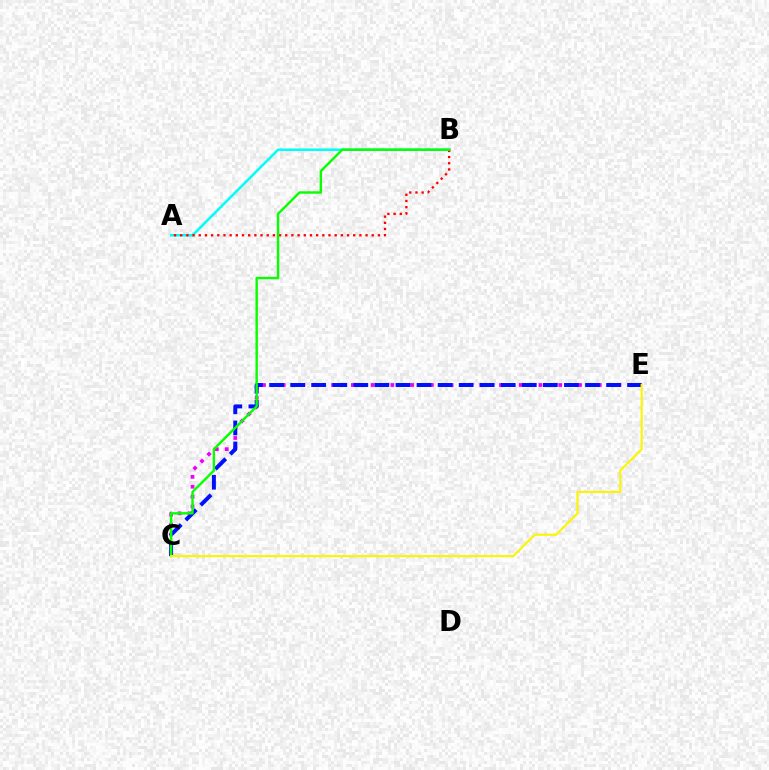{('C', 'E'): [{'color': '#ee00ff', 'line_style': 'dotted', 'thickness': 2.68}, {'color': '#0010ff', 'line_style': 'dashed', 'thickness': 2.86}, {'color': '#fcf500', 'line_style': 'solid', 'thickness': 1.54}], ('A', 'B'): [{'color': '#00fff6', 'line_style': 'solid', 'thickness': 1.82}, {'color': '#ff0000', 'line_style': 'dotted', 'thickness': 1.68}], ('B', 'C'): [{'color': '#08ff00', 'line_style': 'solid', 'thickness': 1.74}]}